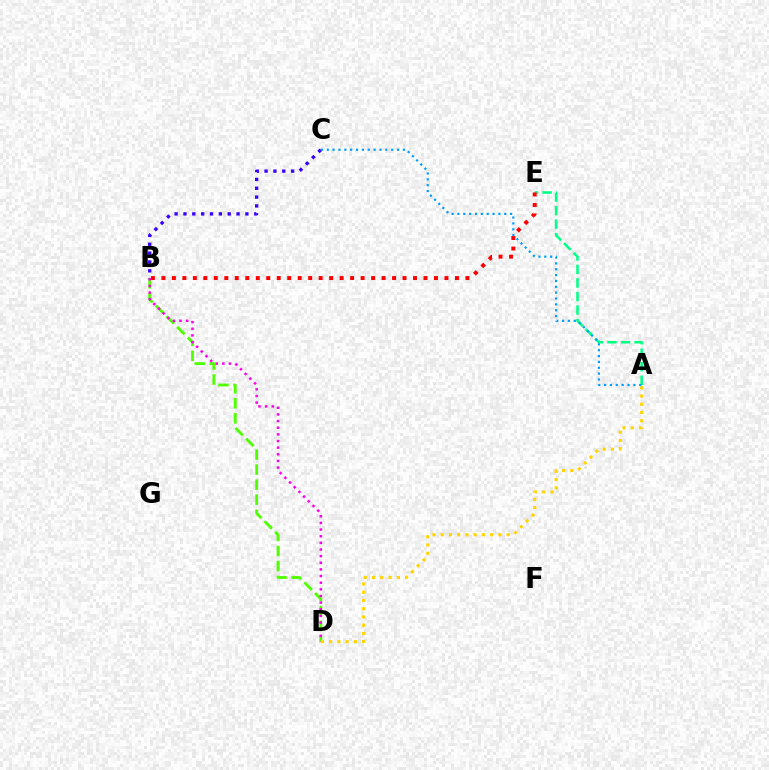{('A', 'E'): [{'color': '#00ff86', 'line_style': 'dashed', 'thickness': 1.84}], ('B', 'D'): [{'color': '#4fff00', 'line_style': 'dashed', 'thickness': 2.04}, {'color': '#ff00ed', 'line_style': 'dotted', 'thickness': 1.8}], ('A', 'D'): [{'color': '#ffd500', 'line_style': 'dotted', 'thickness': 2.24}], ('B', 'C'): [{'color': '#3700ff', 'line_style': 'dotted', 'thickness': 2.4}], ('A', 'C'): [{'color': '#009eff', 'line_style': 'dotted', 'thickness': 1.59}], ('B', 'E'): [{'color': '#ff0000', 'line_style': 'dotted', 'thickness': 2.85}]}